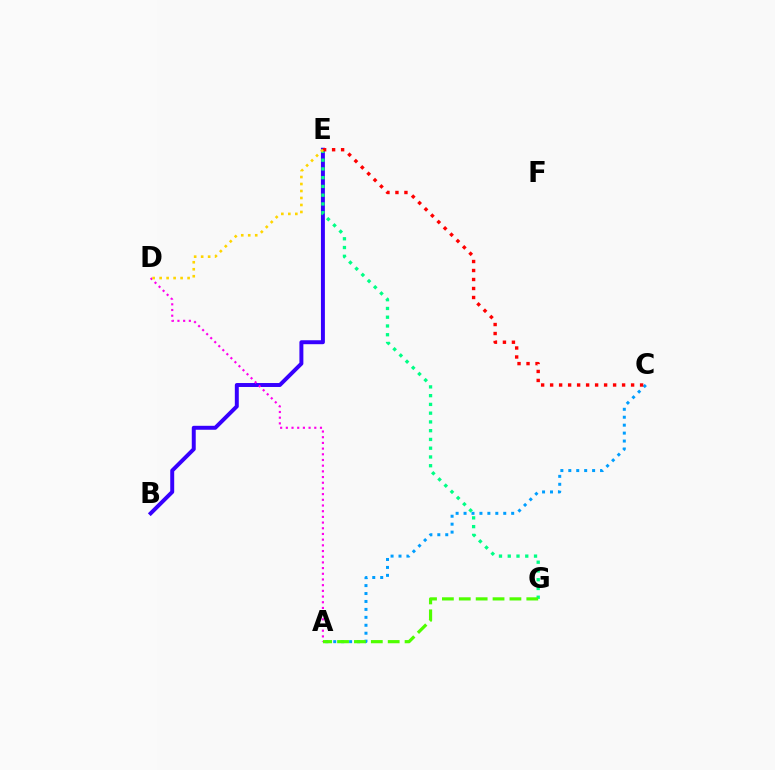{('A', 'C'): [{'color': '#009eff', 'line_style': 'dotted', 'thickness': 2.16}], ('B', 'E'): [{'color': '#3700ff', 'line_style': 'solid', 'thickness': 2.85}], ('E', 'G'): [{'color': '#00ff86', 'line_style': 'dotted', 'thickness': 2.38}], ('A', 'D'): [{'color': '#ff00ed', 'line_style': 'dotted', 'thickness': 1.55}], ('C', 'E'): [{'color': '#ff0000', 'line_style': 'dotted', 'thickness': 2.44}], ('A', 'G'): [{'color': '#4fff00', 'line_style': 'dashed', 'thickness': 2.29}], ('D', 'E'): [{'color': '#ffd500', 'line_style': 'dotted', 'thickness': 1.9}]}